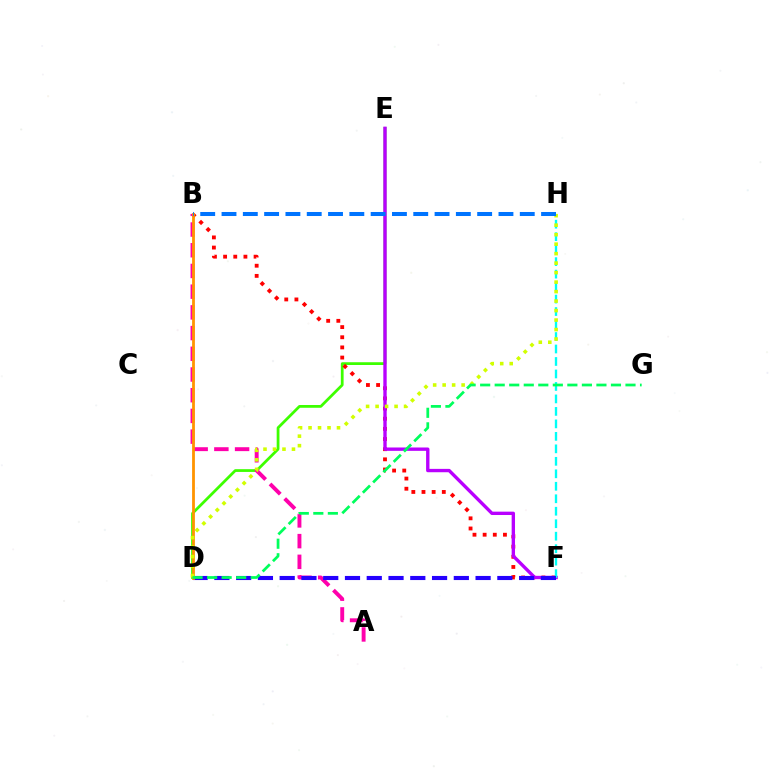{('D', 'E'): [{'color': '#3dff00', 'line_style': 'solid', 'thickness': 1.99}], ('B', 'F'): [{'color': '#ff0000', 'line_style': 'dotted', 'thickness': 2.76}], ('A', 'B'): [{'color': '#ff00ac', 'line_style': 'dashed', 'thickness': 2.81}], ('E', 'F'): [{'color': '#b900ff', 'line_style': 'solid', 'thickness': 2.42}], ('F', 'H'): [{'color': '#00fff6', 'line_style': 'dashed', 'thickness': 1.7}], ('D', 'F'): [{'color': '#2500ff', 'line_style': 'dashed', 'thickness': 2.96}], ('B', 'D'): [{'color': '#ff9400', 'line_style': 'solid', 'thickness': 2.01}], ('D', 'H'): [{'color': '#d1ff00', 'line_style': 'dotted', 'thickness': 2.58}], ('B', 'H'): [{'color': '#0074ff', 'line_style': 'dashed', 'thickness': 2.89}], ('D', 'G'): [{'color': '#00ff5c', 'line_style': 'dashed', 'thickness': 1.97}]}